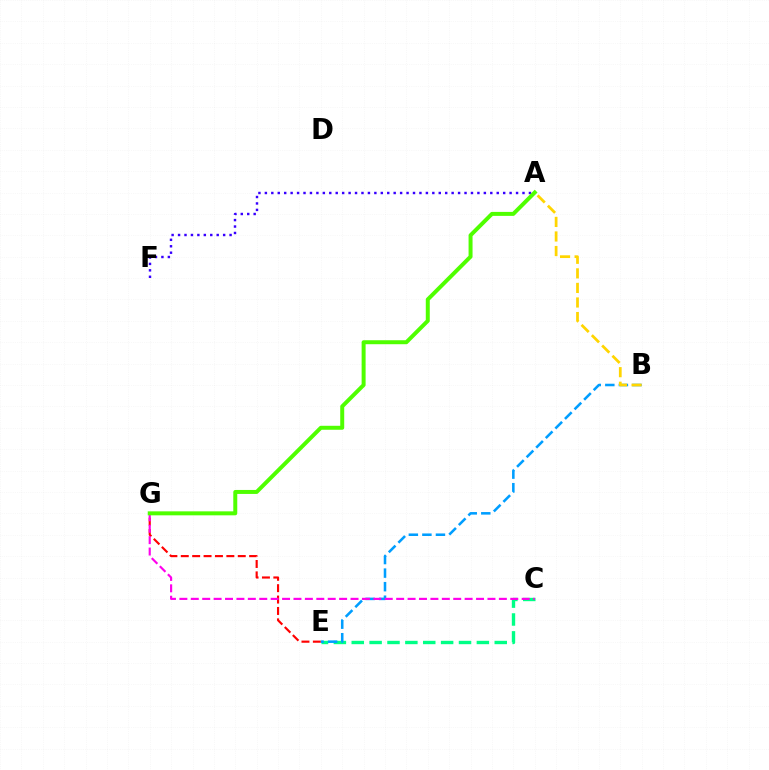{('E', 'G'): [{'color': '#ff0000', 'line_style': 'dashed', 'thickness': 1.55}], ('A', 'F'): [{'color': '#3700ff', 'line_style': 'dotted', 'thickness': 1.75}], ('C', 'E'): [{'color': '#00ff86', 'line_style': 'dashed', 'thickness': 2.43}], ('B', 'E'): [{'color': '#009eff', 'line_style': 'dashed', 'thickness': 1.84}], ('A', 'B'): [{'color': '#ffd500', 'line_style': 'dashed', 'thickness': 1.98}], ('C', 'G'): [{'color': '#ff00ed', 'line_style': 'dashed', 'thickness': 1.55}], ('A', 'G'): [{'color': '#4fff00', 'line_style': 'solid', 'thickness': 2.87}]}